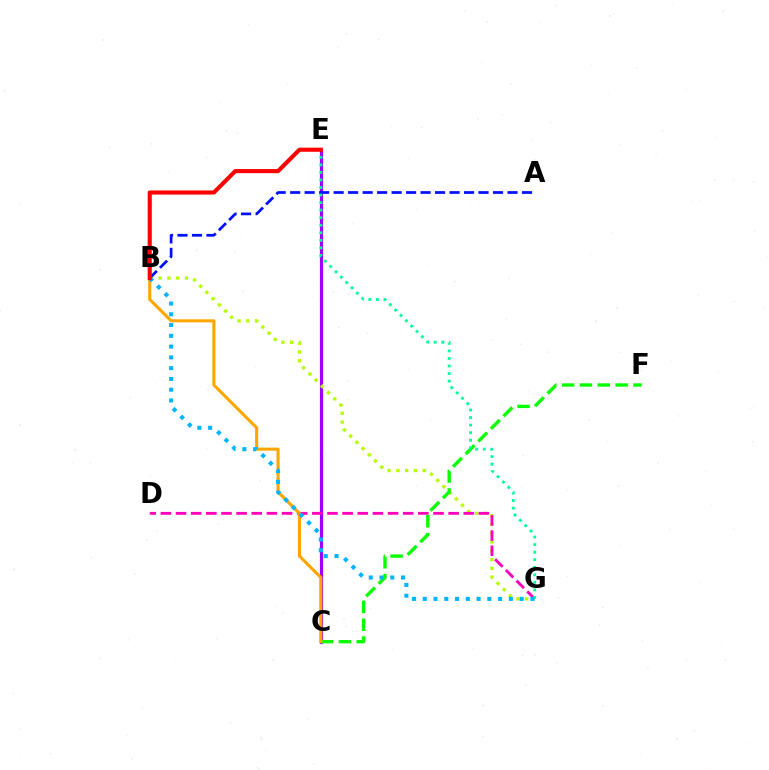{('C', 'E'): [{'color': '#9b00ff', 'line_style': 'solid', 'thickness': 2.28}], ('B', 'G'): [{'color': '#b3ff00', 'line_style': 'dotted', 'thickness': 2.39}, {'color': '#00b5ff', 'line_style': 'dotted', 'thickness': 2.93}], ('C', 'F'): [{'color': '#08ff00', 'line_style': 'dashed', 'thickness': 2.42}], ('D', 'G'): [{'color': '#ff00bd', 'line_style': 'dashed', 'thickness': 2.06}], ('B', 'C'): [{'color': '#ffa500', 'line_style': 'solid', 'thickness': 2.22}], ('A', 'B'): [{'color': '#0010ff', 'line_style': 'dashed', 'thickness': 1.97}], ('E', 'G'): [{'color': '#00ff9d', 'line_style': 'dotted', 'thickness': 2.05}], ('B', 'E'): [{'color': '#ff0000', 'line_style': 'solid', 'thickness': 2.96}]}